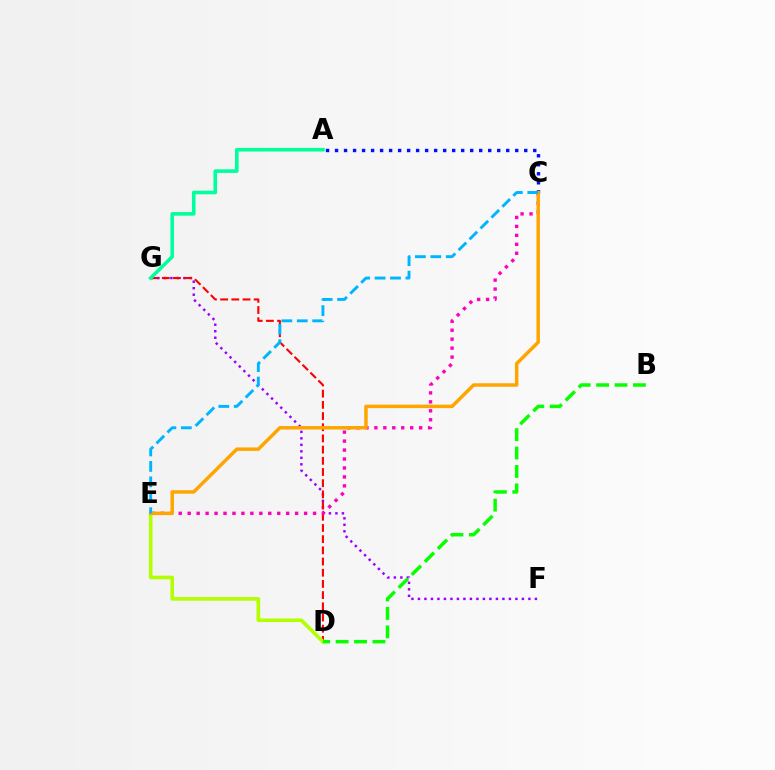{('F', 'G'): [{'color': '#9b00ff', 'line_style': 'dotted', 'thickness': 1.77}], ('A', 'C'): [{'color': '#0010ff', 'line_style': 'dotted', 'thickness': 2.45}], ('D', 'G'): [{'color': '#ff0000', 'line_style': 'dashed', 'thickness': 1.52}], ('C', 'E'): [{'color': '#ff00bd', 'line_style': 'dotted', 'thickness': 2.43}, {'color': '#ffa500', 'line_style': 'solid', 'thickness': 2.5}, {'color': '#00b5ff', 'line_style': 'dashed', 'thickness': 2.1}], ('D', 'E'): [{'color': '#b3ff00', 'line_style': 'solid', 'thickness': 2.61}], ('A', 'G'): [{'color': '#00ff9d', 'line_style': 'solid', 'thickness': 2.59}], ('B', 'D'): [{'color': '#08ff00', 'line_style': 'dashed', 'thickness': 2.5}]}